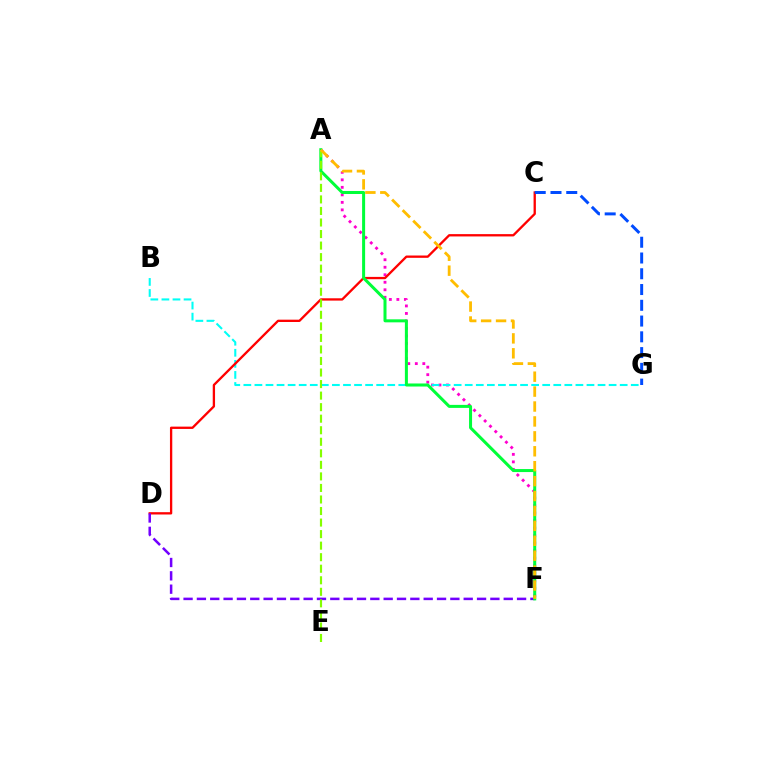{('A', 'F'): [{'color': '#ff00cf', 'line_style': 'dotted', 'thickness': 2.04}, {'color': '#00ff39', 'line_style': 'solid', 'thickness': 2.17}, {'color': '#ffbd00', 'line_style': 'dashed', 'thickness': 2.03}], ('B', 'G'): [{'color': '#00fff6', 'line_style': 'dashed', 'thickness': 1.5}], ('C', 'D'): [{'color': '#ff0000', 'line_style': 'solid', 'thickness': 1.67}], ('D', 'F'): [{'color': '#7200ff', 'line_style': 'dashed', 'thickness': 1.81}], ('C', 'G'): [{'color': '#004bff', 'line_style': 'dashed', 'thickness': 2.14}], ('A', 'E'): [{'color': '#84ff00', 'line_style': 'dashed', 'thickness': 1.57}]}